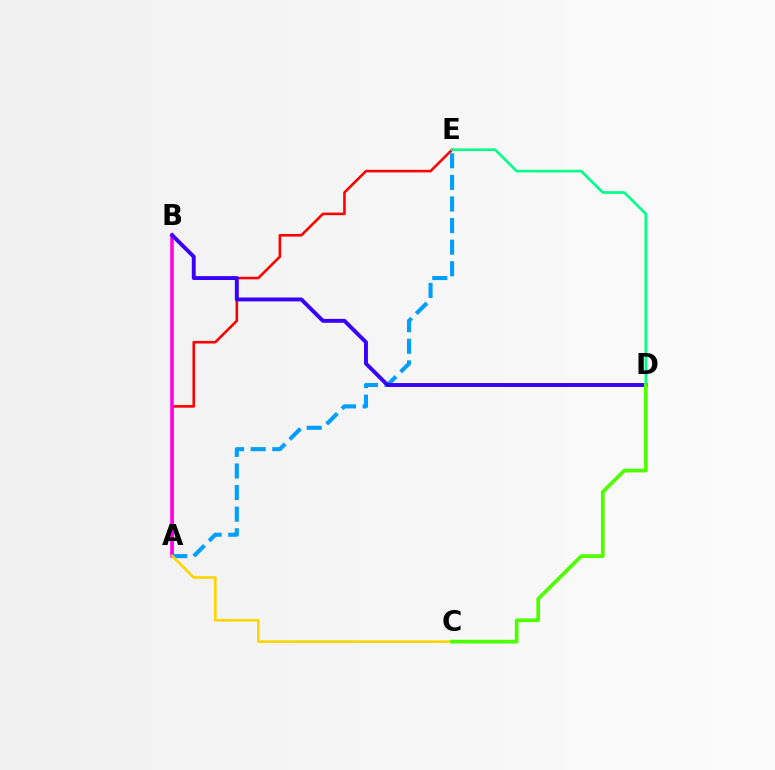{('A', 'E'): [{'color': '#ff0000', 'line_style': 'solid', 'thickness': 1.86}, {'color': '#009eff', 'line_style': 'dashed', 'thickness': 2.93}], ('D', 'E'): [{'color': '#00ff86', 'line_style': 'solid', 'thickness': 1.9}], ('A', 'B'): [{'color': '#ff00ed', 'line_style': 'solid', 'thickness': 2.54}], ('A', 'C'): [{'color': '#ffd500', 'line_style': 'solid', 'thickness': 1.92}], ('B', 'D'): [{'color': '#3700ff', 'line_style': 'solid', 'thickness': 2.8}], ('C', 'D'): [{'color': '#4fff00', 'line_style': 'solid', 'thickness': 2.7}]}